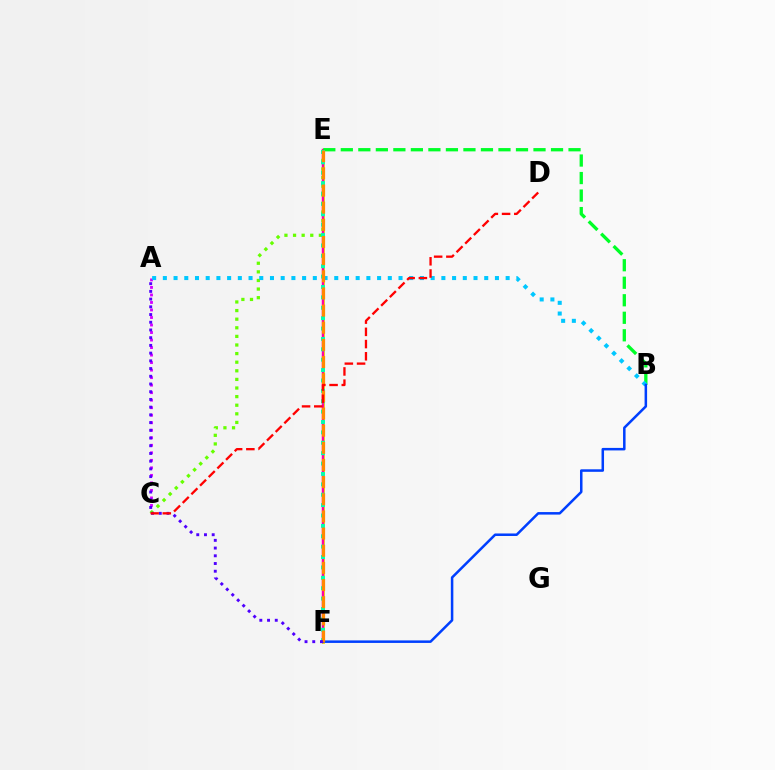{('E', 'F'): [{'color': '#eeff00', 'line_style': 'solid', 'thickness': 2.13}, {'color': '#ff00a0', 'line_style': 'solid', 'thickness': 1.78}, {'color': '#00ffaf', 'line_style': 'dotted', 'thickness': 2.82}, {'color': '#ff8800', 'line_style': 'dashed', 'thickness': 2.33}], ('A', 'C'): [{'color': '#d600ff', 'line_style': 'dotted', 'thickness': 2.04}], ('B', 'E'): [{'color': '#00ff27', 'line_style': 'dashed', 'thickness': 2.38}], ('C', 'E'): [{'color': '#66ff00', 'line_style': 'dotted', 'thickness': 2.34}], ('A', 'B'): [{'color': '#00c7ff', 'line_style': 'dotted', 'thickness': 2.91}], ('B', 'F'): [{'color': '#003fff', 'line_style': 'solid', 'thickness': 1.81}], ('A', 'F'): [{'color': '#4f00ff', 'line_style': 'dotted', 'thickness': 2.1}], ('C', 'D'): [{'color': '#ff0000', 'line_style': 'dashed', 'thickness': 1.66}]}